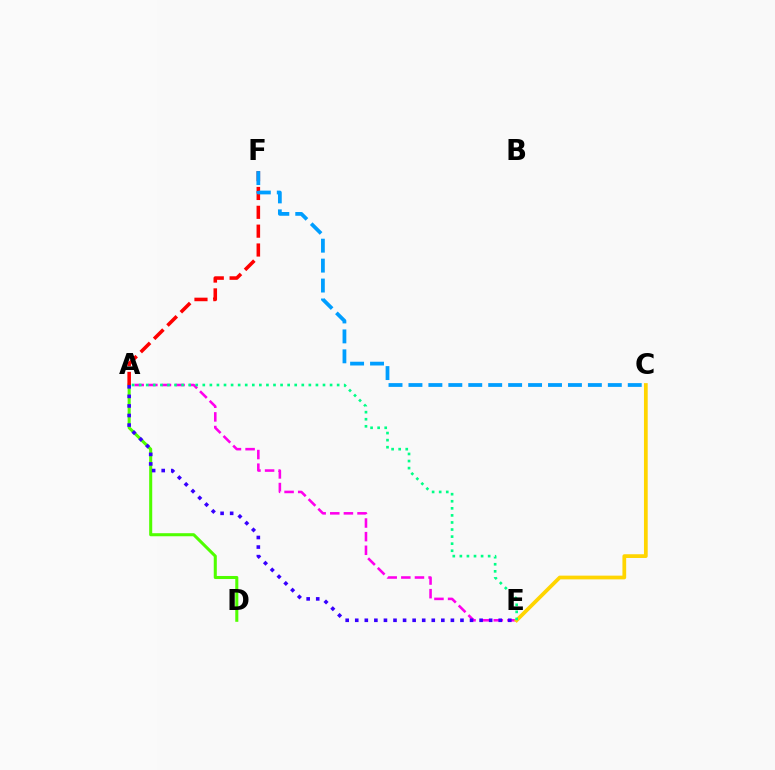{('A', 'D'): [{'color': '#4fff00', 'line_style': 'solid', 'thickness': 2.2}], ('A', 'E'): [{'color': '#ff00ed', 'line_style': 'dashed', 'thickness': 1.85}, {'color': '#3700ff', 'line_style': 'dotted', 'thickness': 2.6}, {'color': '#00ff86', 'line_style': 'dotted', 'thickness': 1.92}], ('A', 'F'): [{'color': '#ff0000', 'line_style': 'dashed', 'thickness': 2.56}], ('C', 'E'): [{'color': '#ffd500', 'line_style': 'solid', 'thickness': 2.69}], ('C', 'F'): [{'color': '#009eff', 'line_style': 'dashed', 'thickness': 2.71}]}